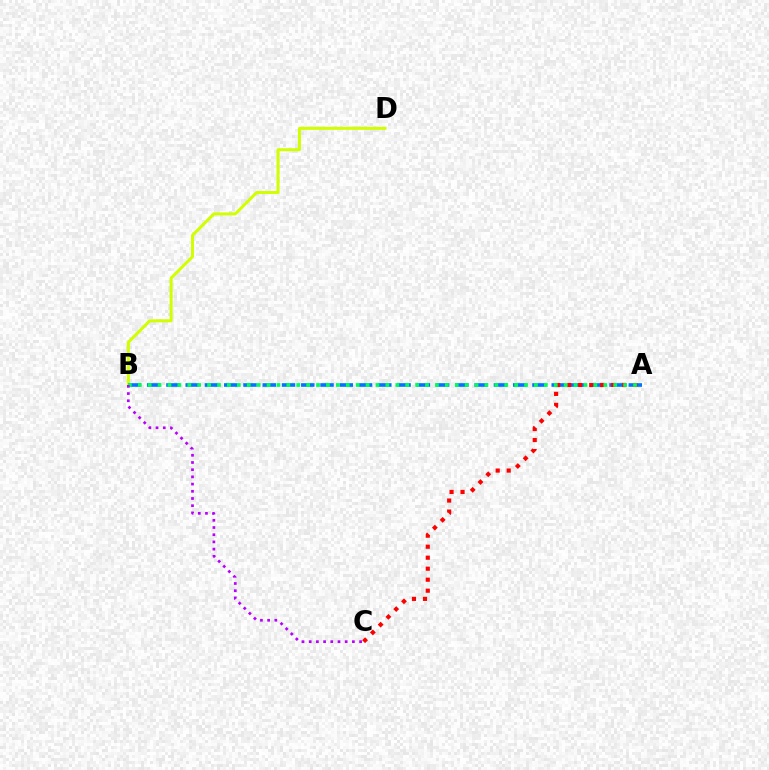{('B', 'D'): [{'color': '#d1ff00', 'line_style': 'solid', 'thickness': 2.16}], ('A', 'B'): [{'color': '#0074ff', 'line_style': 'dashed', 'thickness': 2.62}, {'color': '#00ff5c', 'line_style': 'dotted', 'thickness': 2.69}], ('A', 'C'): [{'color': '#ff0000', 'line_style': 'dotted', 'thickness': 2.99}], ('B', 'C'): [{'color': '#b900ff', 'line_style': 'dotted', 'thickness': 1.96}]}